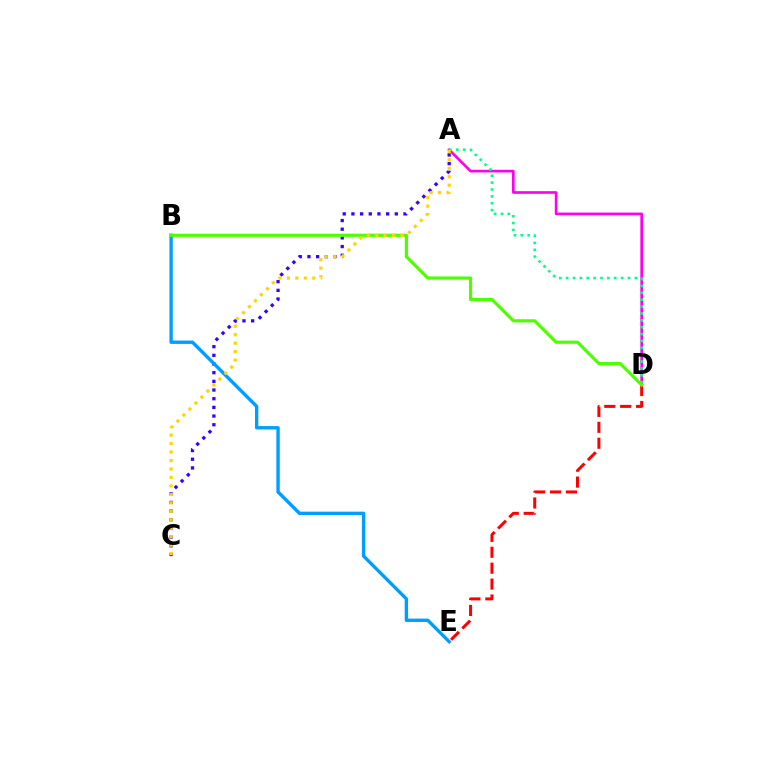{('A', 'D'): [{'color': '#ff00ed', 'line_style': 'solid', 'thickness': 1.91}, {'color': '#00ff86', 'line_style': 'dotted', 'thickness': 1.87}], ('A', 'C'): [{'color': '#3700ff', 'line_style': 'dotted', 'thickness': 2.36}, {'color': '#ffd500', 'line_style': 'dotted', 'thickness': 2.3}], ('D', 'E'): [{'color': '#ff0000', 'line_style': 'dashed', 'thickness': 2.16}], ('B', 'E'): [{'color': '#009eff', 'line_style': 'solid', 'thickness': 2.43}], ('B', 'D'): [{'color': '#4fff00', 'line_style': 'solid', 'thickness': 2.29}]}